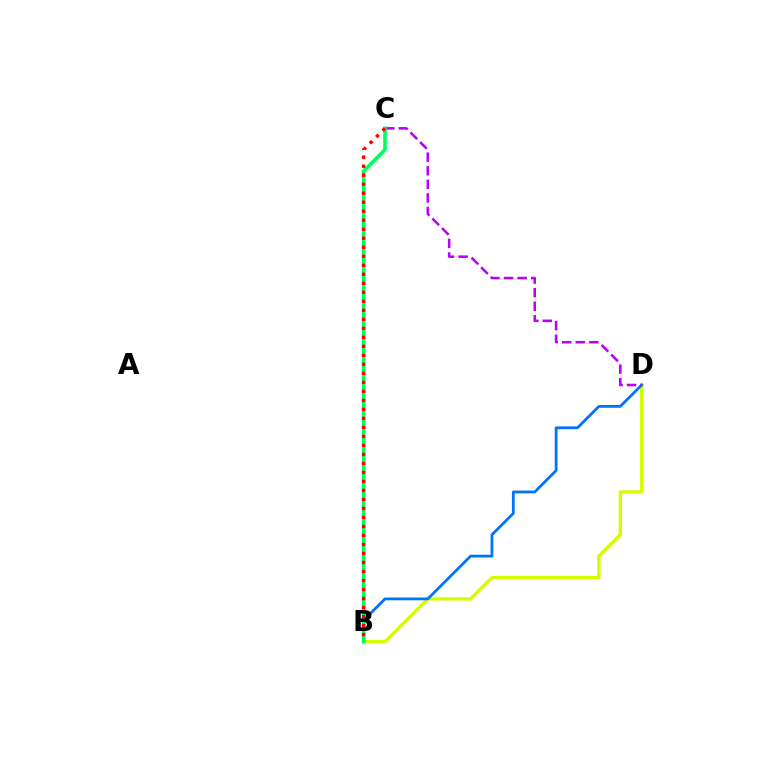{('B', 'D'): [{'color': '#d1ff00', 'line_style': 'solid', 'thickness': 2.4}, {'color': '#0074ff', 'line_style': 'solid', 'thickness': 2.01}], ('C', 'D'): [{'color': '#b900ff', 'line_style': 'dashed', 'thickness': 1.85}], ('B', 'C'): [{'color': '#00ff5c', 'line_style': 'solid', 'thickness': 2.6}, {'color': '#ff0000', 'line_style': 'dotted', 'thickness': 2.45}]}